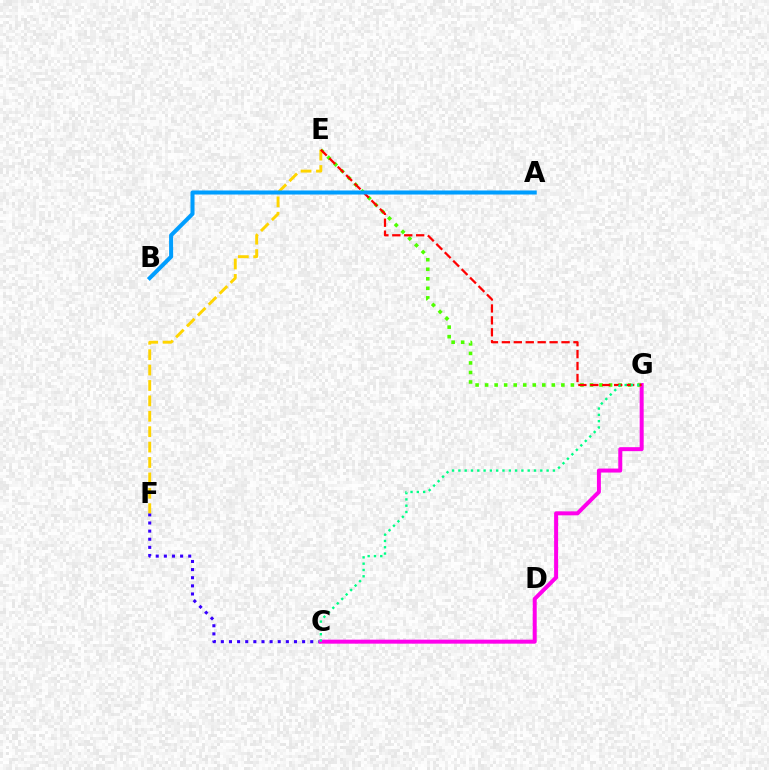{('C', 'F'): [{'color': '#3700ff', 'line_style': 'dotted', 'thickness': 2.21}], ('C', 'G'): [{'color': '#ff00ed', 'line_style': 'solid', 'thickness': 2.87}, {'color': '#00ff86', 'line_style': 'dotted', 'thickness': 1.71}], ('E', 'G'): [{'color': '#4fff00', 'line_style': 'dotted', 'thickness': 2.59}, {'color': '#ff0000', 'line_style': 'dashed', 'thickness': 1.62}], ('E', 'F'): [{'color': '#ffd500', 'line_style': 'dashed', 'thickness': 2.09}], ('A', 'B'): [{'color': '#009eff', 'line_style': 'solid', 'thickness': 2.91}]}